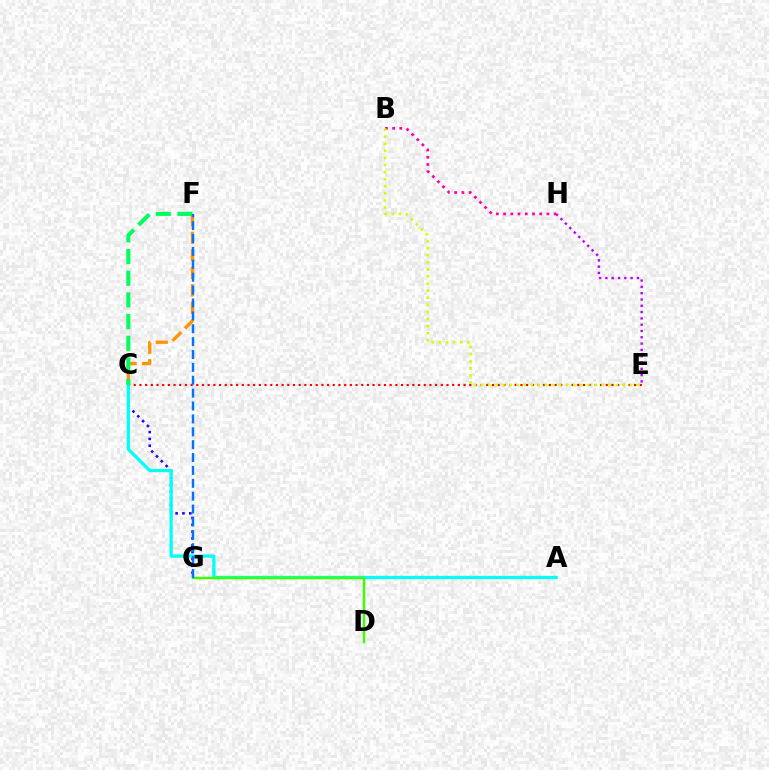{('C', 'E'): [{'color': '#ff0000', 'line_style': 'dotted', 'thickness': 1.54}], ('C', 'F'): [{'color': '#ff9400', 'line_style': 'dashed', 'thickness': 2.38}, {'color': '#00ff5c', 'line_style': 'dashed', 'thickness': 2.95}], ('C', 'G'): [{'color': '#2500ff', 'line_style': 'dotted', 'thickness': 1.86}], ('E', 'H'): [{'color': '#b900ff', 'line_style': 'dotted', 'thickness': 1.71}], ('A', 'C'): [{'color': '#00fff6', 'line_style': 'solid', 'thickness': 2.36}], ('D', 'G'): [{'color': '#3dff00', 'line_style': 'solid', 'thickness': 1.77}], ('F', 'G'): [{'color': '#0074ff', 'line_style': 'dashed', 'thickness': 1.75}], ('B', 'H'): [{'color': '#ff00ac', 'line_style': 'dotted', 'thickness': 1.96}], ('B', 'E'): [{'color': '#d1ff00', 'line_style': 'dotted', 'thickness': 1.92}]}